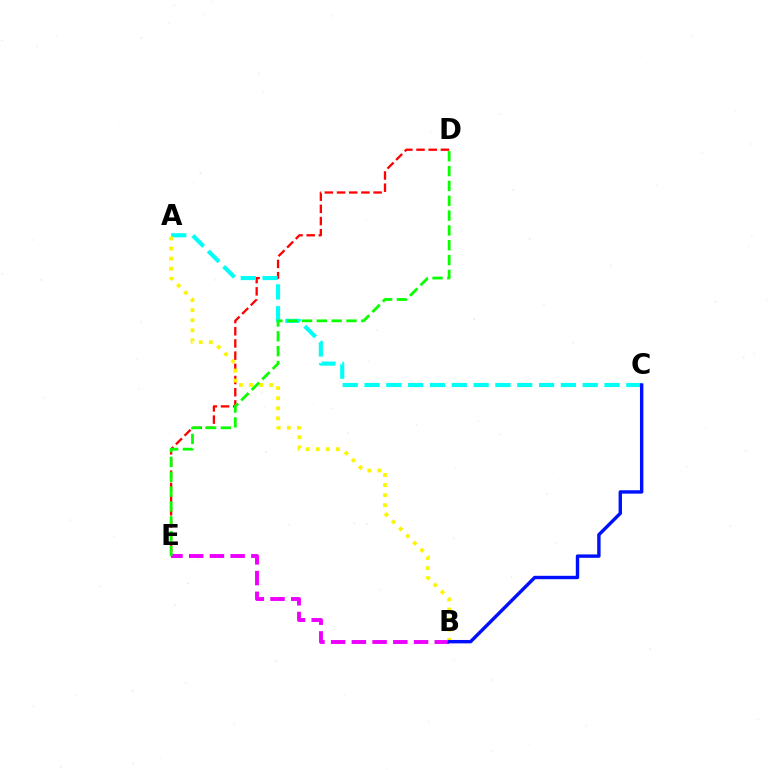{('D', 'E'): [{'color': '#ff0000', 'line_style': 'dashed', 'thickness': 1.66}, {'color': '#08ff00', 'line_style': 'dashed', 'thickness': 2.01}], ('B', 'E'): [{'color': '#ee00ff', 'line_style': 'dashed', 'thickness': 2.82}], ('A', 'C'): [{'color': '#00fff6', 'line_style': 'dashed', 'thickness': 2.96}], ('A', 'B'): [{'color': '#fcf500', 'line_style': 'dotted', 'thickness': 2.74}], ('B', 'C'): [{'color': '#0010ff', 'line_style': 'solid', 'thickness': 2.45}]}